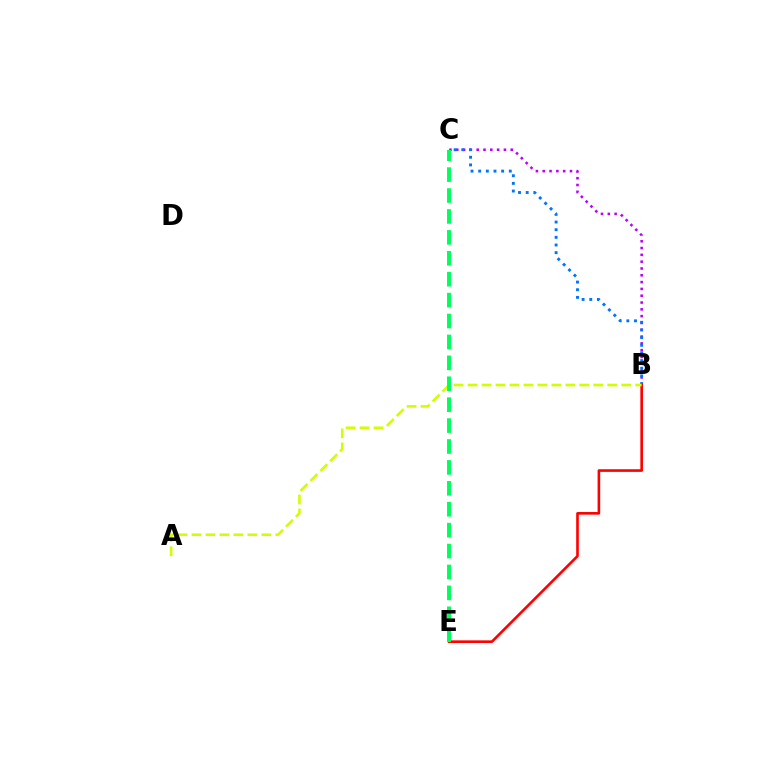{('B', 'C'): [{'color': '#b900ff', 'line_style': 'dotted', 'thickness': 1.85}, {'color': '#0074ff', 'line_style': 'dotted', 'thickness': 2.08}], ('B', 'E'): [{'color': '#ff0000', 'line_style': 'solid', 'thickness': 1.89}], ('A', 'B'): [{'color': '#d1ff00', 'line_style': 'dashed', 'thickness': 1.9}], ('C', 'E'): [{'color': '#00ff5c', 'line_style': 'dashed', 'thickness': 2.84}]}